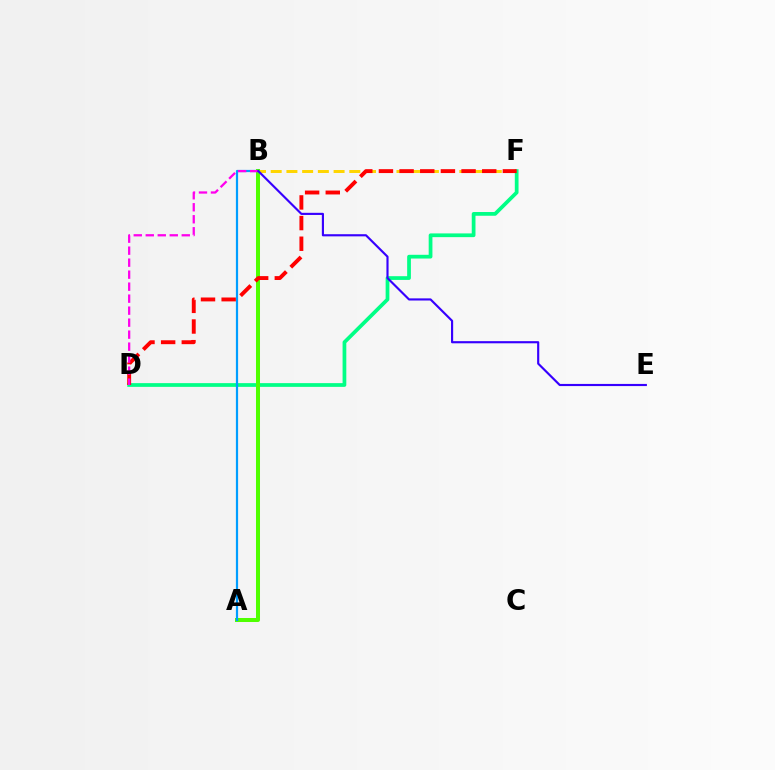{('B', 'F'): [{'color': '#ffd500', 'line_style': 'dashed', 'thickness': 2.14}], ('D', 'F'): [{'color': '#00ff86', 'line_style': 'solid', 'thickness': 2.69}, {'color': '#ff0000', 'line_style': 'dashed', 'thickness': 2.81}], ('A', 'B'): [{'color': '#4fff00', 'line_style': 'solid', 'thickness': 2.88}, {'color': '#009eff', 'line_style': 'solid', 'thickness': 1.59}], ('B', 'D'): [{'color': '#ff00ed', 'line_style': 'dashed', 'thickness': 1.63}], ('B', 'E'): [{'color': '#3700ff', 'line_style': 'solid', 'thickness': 1.54}]}